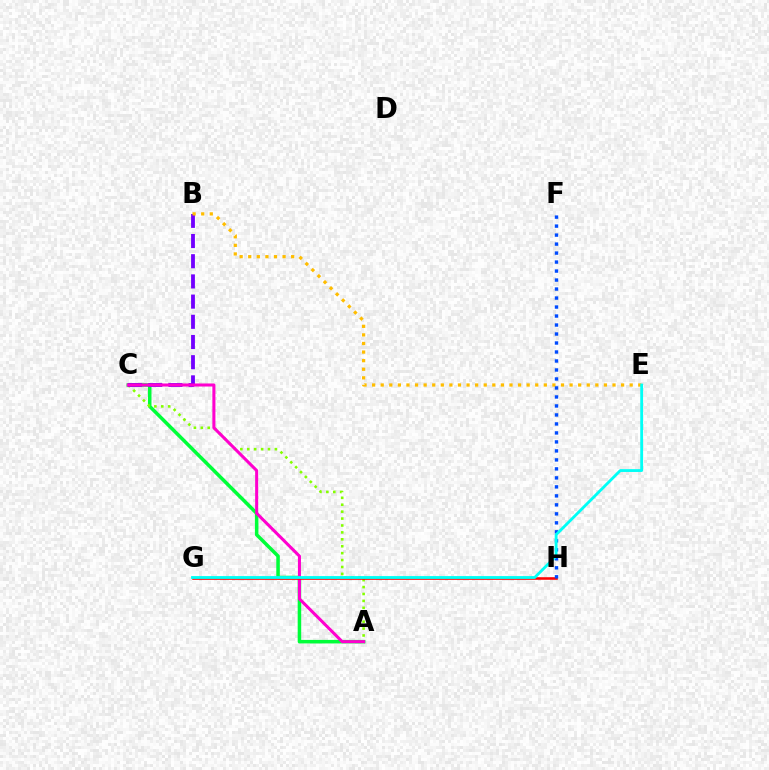{('A', 'C'): [{'color': '#00ff39', 'line_style': 'solid', 'thickness': 2.53}, {'color': '#84ff00', 'line_style': 'dotted', 'thickness': 1.88}, {'color': '#ff00cf', 'line_style': 'solid', 'thickness': 2.19}], ('B', 'C'): [{'color': '#7200ff', 'line_style': 'dashed', 'thickness': 2.74}], ('G', 'H'): [{'color': '#ff0000', 'line_style': 'solid', 'thickness': 1.85}], ('B', 'E'): [{'color': '#ffbd00', 'line_style': 'dotted', 'thickness': 2.33}], ('F', 'H'): [{'color': '#004bff', 'line_style': 'dotted', 'thickness': 2.44}], ('E', 'G'): [{'color': '#00fff6', 'line_style': 'solid', 'thickness': 2.04}]}